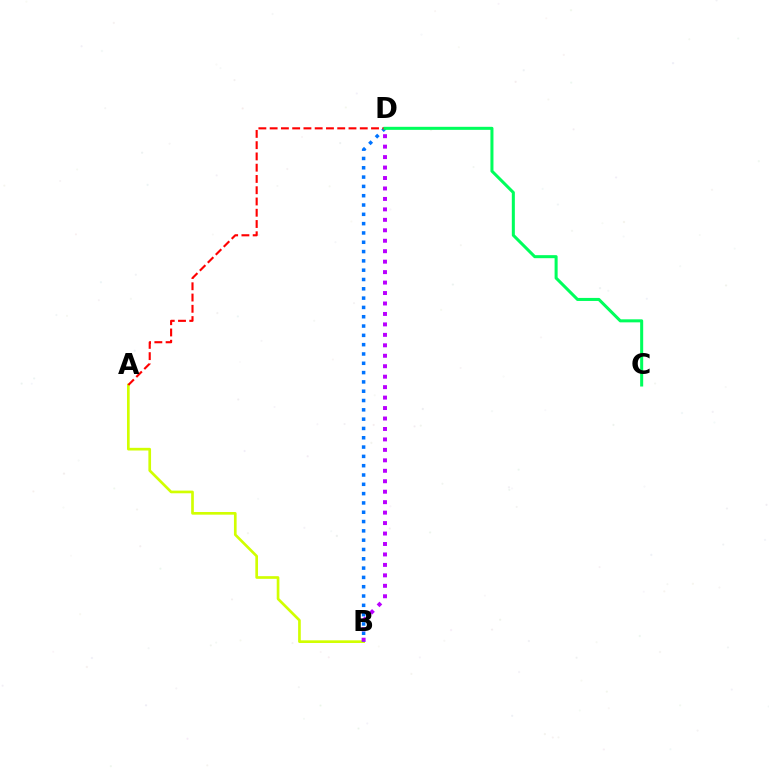{('A', 'B'): [{'color': '#d1ff00', 'line_style': 'solid', 'thickness': 1.92}], ('B', 'D'): [{'color': '#0074ff', 'line_style': 'dotted', 'thickness': 2.53}, {'color': '#b900ff', 'line_style': 'dotted', 'thickness': 2.84}], ('A', 'D'): [{'color': '#ff0000', 'line_style': 'dashed', 'thickness': 1.53}], ('C', 'D'): [{'color': '#00ff5c', 'line_style': 'solid', 'thickness': 2.18}]}